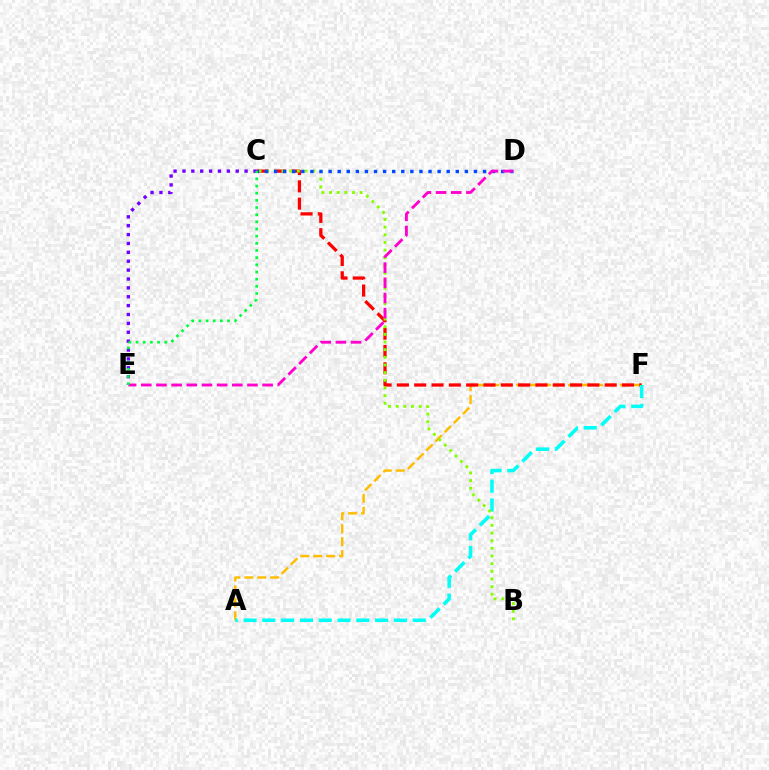{('A', 'F'): [{'color': '#ffbd00', 'line_style': 'dashed', 'thickness': 1.76}, {'color': '#00fff6', 'line_style': 'dashed', 'thickness': 2.55}], ('C', 'F'): [{'color': '#ff0000', 'line_style': 'dashed', 'thickness': 2.35}], ('B', 'C'): [{'color': '#84ff00', 'line_style': 'dotted', 'thickness': 2.08}], ('C', 'D'): [{'color': '#004bff', 'line_style': 'dotted', 'thickness': 2.47}], ('D', 'E'): [{'color': '#ff00cf', 'line_style': 'dashed', 'thickness': 2.06}], ('C', 'E'): [{'color': '#7200ff', 'line_style': 'dotted', 'thickness': 2.41}, {'color': '#00ff39', 'line_style': 'dotted', 'thickness': 1.95}]}